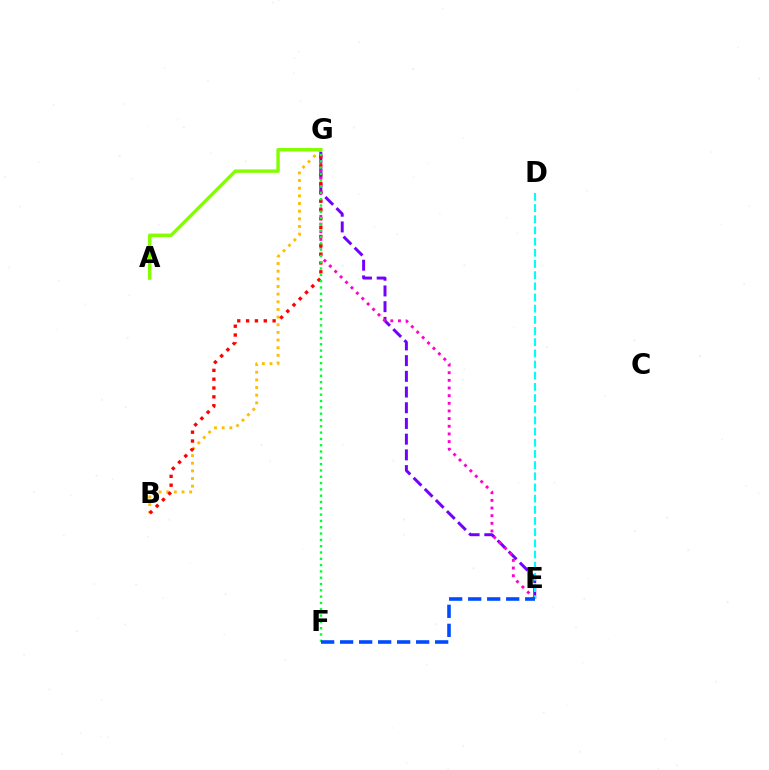{('B', 'G'): [{'color': '#ffbd00', 'line_style': 'dotted', 'thickness': 2.08}, {'color': '#ff0000', 'line_style': 'dotted', 'thickness': 2.4}], ('E', 'G'): [{'color': '#7200ff', 'line_style': 'dashed', 'thickness': 2.13}, {'color': '#ff00cf', 'line_style': 'dotted', 'thickness': 2.08}], ('D', 'E'): [{'color': '#00fff6', 'line_style': 'dashed', 'thickness': 1.52}], ('F', 'G'): [{'color': '#00ff39', 'line_style': 'dotted', 'thickness': 1.71}], ('A', 'G'): [{'color': '#84ff00', 'line_style': 'solid', 'thickness': 2.47}], ('E', 'F'): [{'color': '#004bff', 'line_style': 'dashed', 'thickness': 2.58}]}